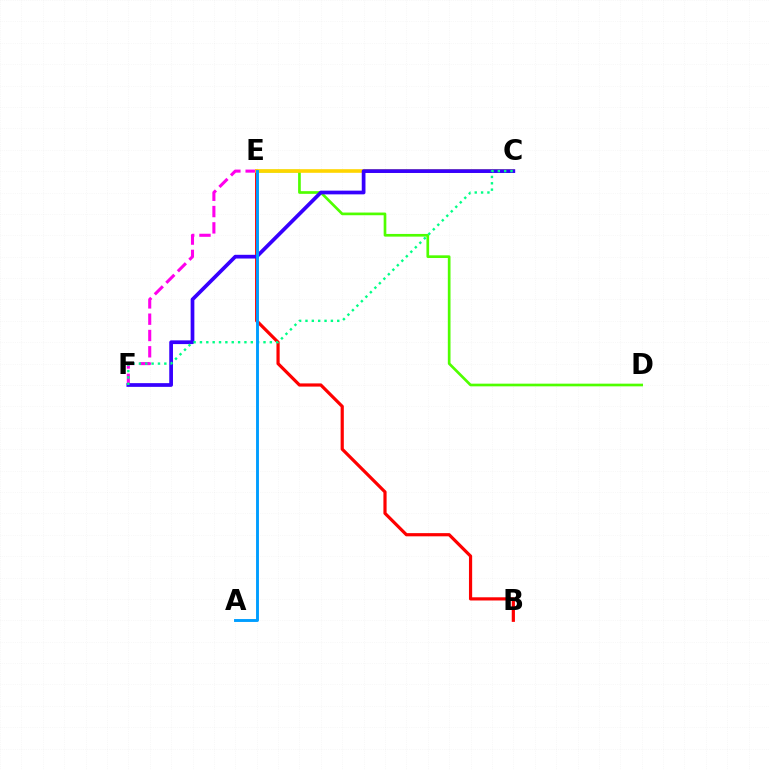{('B', 'E'): [{'color': '#ff0000', 'line_style': 'solid', 'thickness': 2.3}], ('D', 'E'): [{'color': '#4fff00', 'line_style': 'solid', 'thickness': 1.93}], ('E', 'F'): [{'color': '#ff00ed', 'line_style': 'dashed', 'thickness': 2.21}], ('C', 'E'): [{'color': '#ffd500', 'line_style': 'solid', 'thickness': 2.61}], ('C', 'F'): [{'color': '#3700ff', 'line_style': 'solid', 'thickness': 2.68}, {'color': '#00ff86', 'line_style': 'dotted', 'thickness': 1.73}], ('A', 'E'): [{'color': '#009eff', 'line_style': 'solid', 'thickness': 2.09}]}